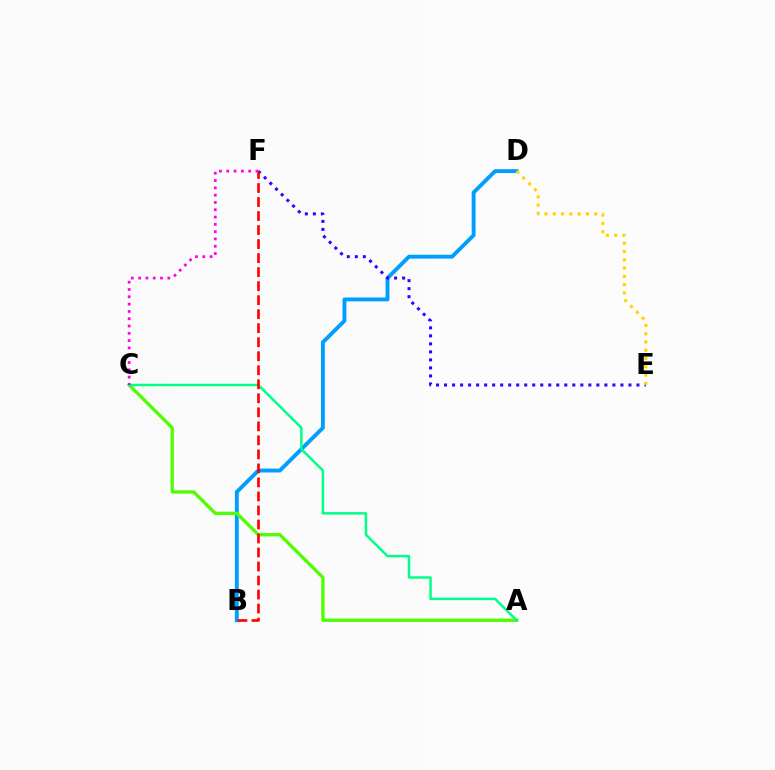{('B', 'D'): [{'color': '#009eff', 'line_style': 'solid', 'thickness': 2.8}], ('E', 'F'): [{'color': '#3700ff', 'line_style': 'dotted', 'thickness': 2.18}], ('A', 'C'): [{'color': '#4fff00', 'line_style': 'solid', 'thickness': 2.39}, {'color': '#00ff86', 'line_style': 'solid', 'thickness': 1.78}], ('B', 'F'): [{'color': '#ff0000', 'line_style': 'dashed', 'thickness': 1.9}], ('C', 'F'): [{'color': '#ff00ed', 'line_style': 'dotted', 'thickness': 1.98}], ('D', 'E'): [{'color': '#ffd500', 'line_style': 'dotted', 'thickness': 2.25}]}